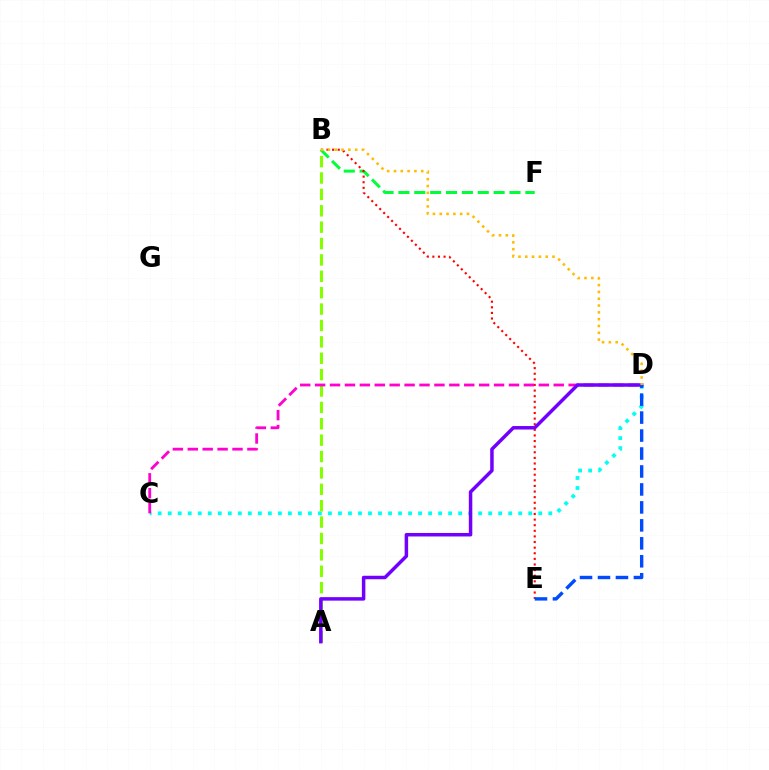{('B', 'F'): [{'color': '#00ff39', 'line_style': 'dashed', 'thickness': 2.16}], ('C', 'D'): [{'color': '#00fff6', 'line_style': 'dotted', 'thickness': 2.72}, {'color': '#ff00cf', 'line_style': 'dashed', 'thickness': 2.03}], ('A', 'B'): [{'color': '#84ff00', 'line_style': 'dashed', 'thickness': 2.23}], ('B', 'E'): [{'color': '#ff0000', 'line_style': 'dotted', 'thickness': 1.52}], ('A', 'D'): [{'color': '#7200ff', 'line_style': 'solid', 'thickness': 2.51}], ('B', 'D'): [{'color': '#ffbd00', 'line_style': 'dotted', 'thickness': 1.85}], ('D', 'E'): [{'color': '#004bff', 'line_style': 'dashed', 'thickness': 2.44}]}